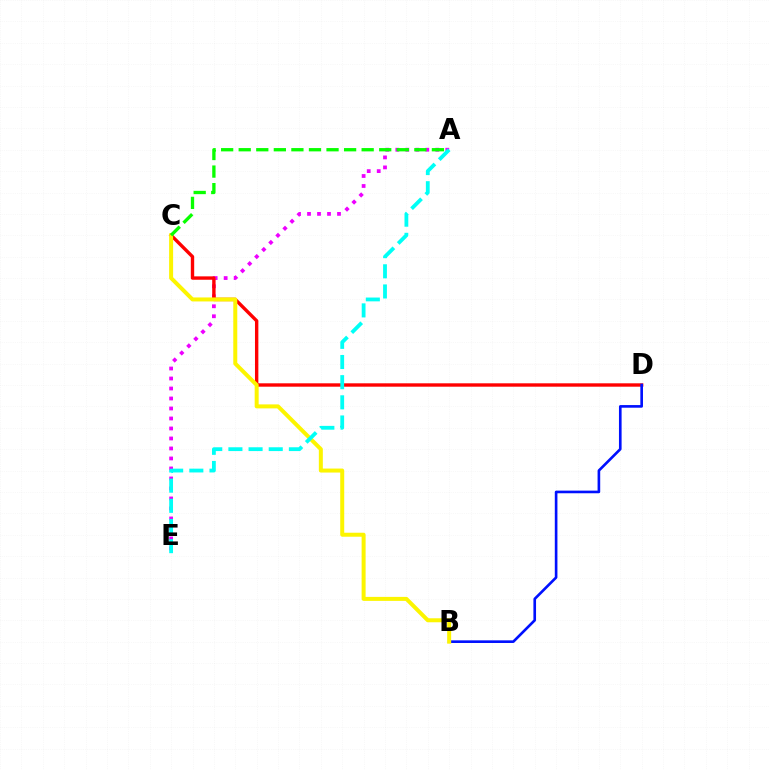{('A', 'E'): [{'color': '#ee00ff', 'line_style': 'dotted', 'thickness': 2.72}, {'color': '#00fff6', 'line_style': 'dashed', 'thickness': 2.74}], ('C', 'D'): [{'color': '#ff0000', 'line_style': 'solid', 'thickness': 2.44}], ('B', 'D'): [{'color': '#0010ff', 'line_style': 'solid', 'thickness': 1.9}], ('B', 'C'): [{'color': '#fcf500', 'line_style': 'solid', 'thickness': 2.87}], ('A', 'C'): [{'color': '#08ff00', 'line_style': 'dashed', 'thickness': 2.39}]}